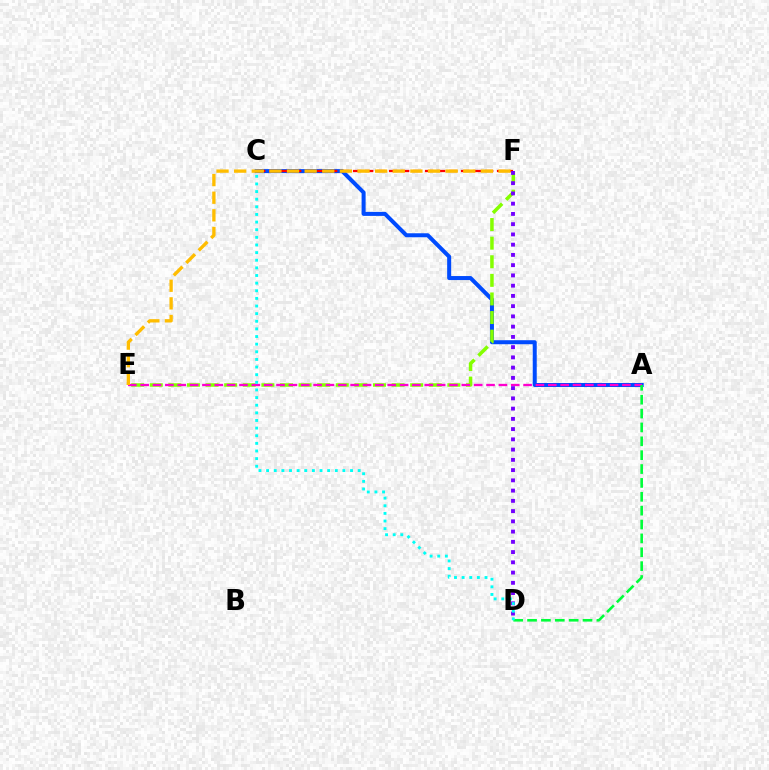{('A', 'C'): [{'color': '#004bff', 'line_style': 'solid', 'thickness': 2.89}], ('C', 'F'): [{'color': '#ff0000', 'line_style': 'dashed', 'thickness': 1.63}], ('E', 'F'): [{'color': '#84ff00', 'line_style': 'dashed', 'thickness': 2.53}, {'color': '#ffbd00', 'line_style': 'dashed', 'thickness': 2.39}], ('A', 'E'): [{'color': '#ff00cf', 'line_style': 'dashed', 'thickness': 1.68}], ('A', 'D'): [{'color': '#00ff39', 'line_style': 'dashed', 'thickness': 1.88}], ('D', 'F'): [{'color': '#7200ff', 'line_style': 'dotted', 'thickness': 2.78}], ('C', 'D'): [{'color': '#00fff6', 'line_style': 'dotted', 'thickness': 2.07}]}